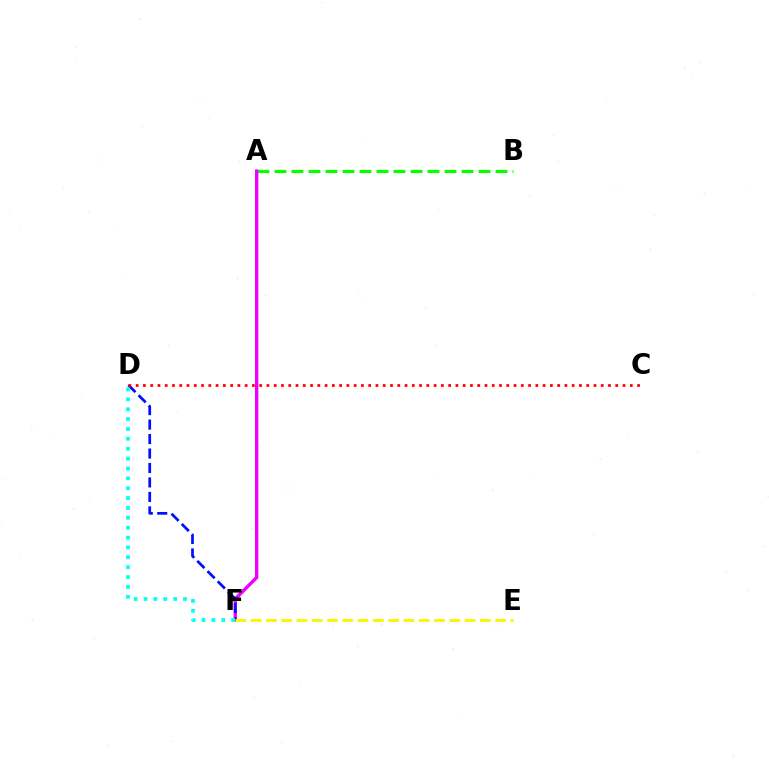{('A', 'B'): [{'color': '#08ff00', 'line_style': 'dashed', 'thickness': 2.31}], ('A', 'F'): [{'color': '#ee00ff', 'line_style': 'solid', 'thickness': 2.41}], ('D', 'F'): [{'color': '#0010ff', 'line_style': 'dashed', 'thickness': 1.97}, {'color': '#00fff6', 'line_style': 'dotted', 'thickness': 2.68}], ('C', 'D'): [{'color': '#ff0000', 'line_style': 'dotted', 'thickness': 1.97}], ('E', 'F'): [{'color': '#fcf500', 'line_style': 'dashed', 'thickness': 2.08}]}